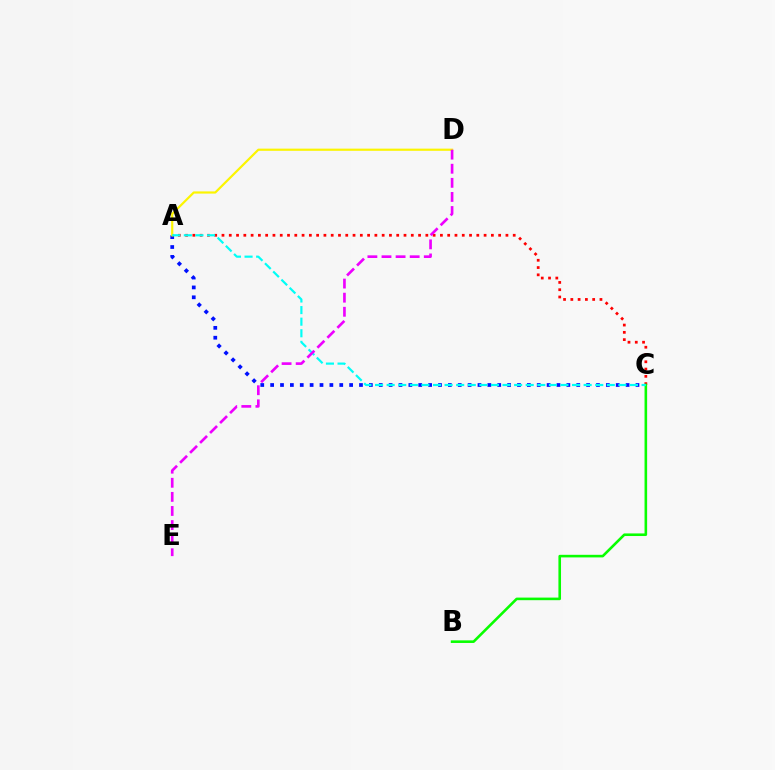{('A', 'C'): [{'color': '#0010ff', 'line_style': 'dotted', 'thickness': 2.68}, {'color': '#ff0000', 'line_style': 'dotted', 'thickness': 1.98}, {'color': '#00fff6', 'line_style': 'dashed', 'thickness': 1.57}], ('A', 'D'): [{'color': '#fcf500', 'line_style': 'solid', 'thickness': 1.57}], ('B', 'C'): [{'color': '#08ff00', 'line_style': 'solid', 'thickness': 1.87}], ('D', 'E'): [{'color': '#ee00ff', 'line_style': 'dashed', 'thickness': 1.91}]}